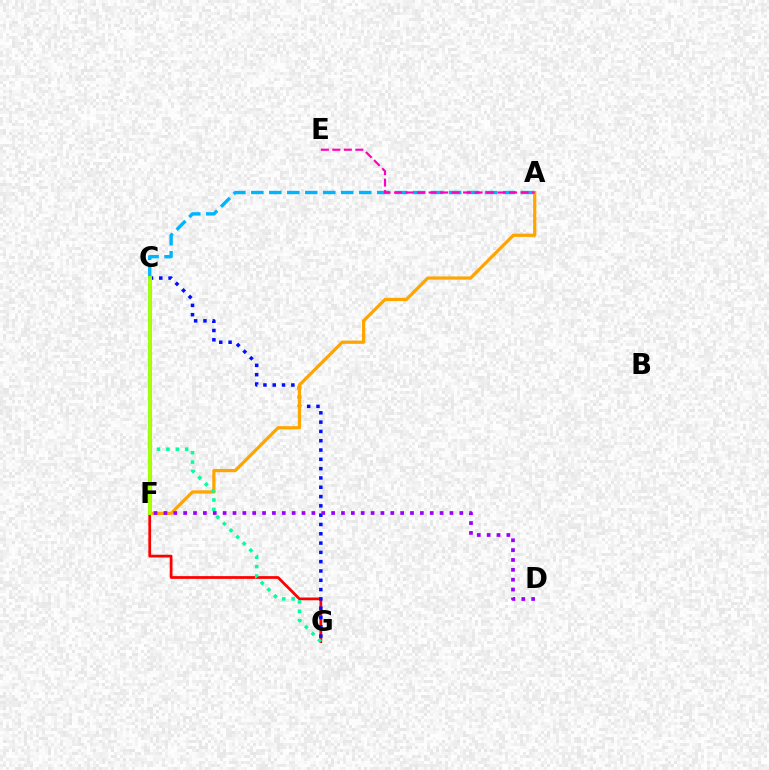{('A', 'C'): [{'color': '#00b5ff', 'line_style': 'dashed', 'thickness': 2.44}], ('F', 'G'): [{'color': '#ff0000', 'line_style': 'solid', 'thickness': 1.98}], ('C', 'G'): [{'color': '#0010ff', 'line_style': 'dotted', 'thickness': 2.53}, {'color': '#00ff9d', 'line_style': 'dotted', 'thickness': 2.55}], ('A', 'F'): [{'color': '#ffa500', 'line_style': 'solid', 'thickness': 2.32}], ('C', 'F'): [{'color': '#08ff00', 'line_style': 'solid', 'thickness': 2.54}, {'color': '#b3ff00', 'line_style': 'solid', 'thickness': 2.58}], ('A', 'E'): [{'color': '#ff00bd', 'line_style': 'dashed', 'thickness': 1.56}], ('D', 'F'): [{'color': '#9b00ff', 'line_style': 'dotted', 'thickness': 2.68}]}